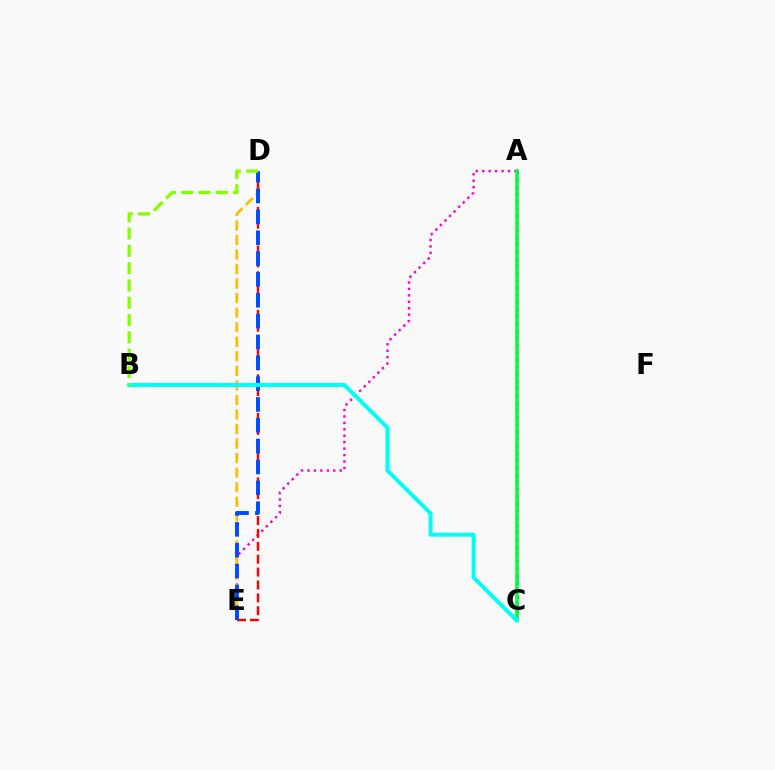{('A', 'C'): [{'color': '#7200ff', 'line_style': 'dotted', 'thickness': 1.96}, {'color': '#00ff39', 'line_style': 'solid', 'thickness': 2.57}], ('A', 'E'): [{'color': '#ff00cf', 'line_style': 'dotted', 'thickness': 1.75}], ('D', 'E'): [{'color': '#ffbd00', 'line_style': 'dashed', 'thickness': 1.98}, {'color': '#ff0000', 'line_style': 'dashed', 'thickness': 1.75}, {'color': '#004bff', 'line_style': 'dashed', 'thickness': 2.83}], ('B', 'C'): [{'color': '#00fff6', 'line_style': 'solid', 'thickness': 2.87}], ('B', 'D'): [{'color': '#84ff00', 'line_style': 'dashed', 'thickness': 2.35}]}